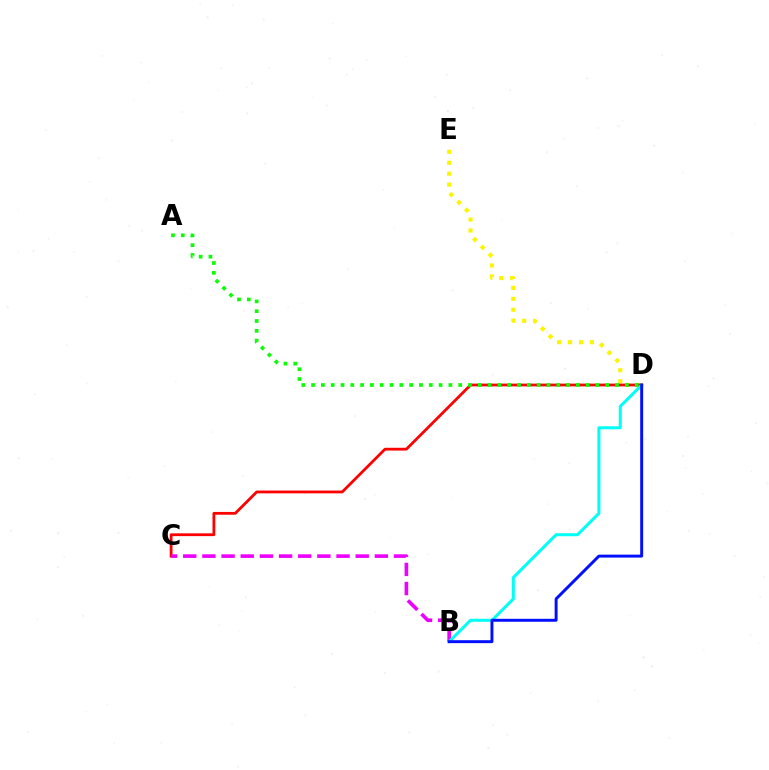{('D', 'E'): [{'color': '#fcf500', 'line_style': 'dotted', 'thickness': 2.97}], ('C', 'D'): [{'color': '#ff0000', 'line_style': 'solid', 'thickness': 2.01}], ('B', 'C'): [{'color': '#ee00ff', 'line_style': 'dashed', 'thickness': 2.6}], ('B', 'D'): [{'color': '#00fff6', 'line_style': 'solid', 'thickness': 2.17}, {'color': '#0010ff', 'line_style': 'solid', 'thickness': 2.12}], ('A', 'D'): [{'color': '#08ff00', 'line_style': 'dotted', 'thickness': 2.66}]}